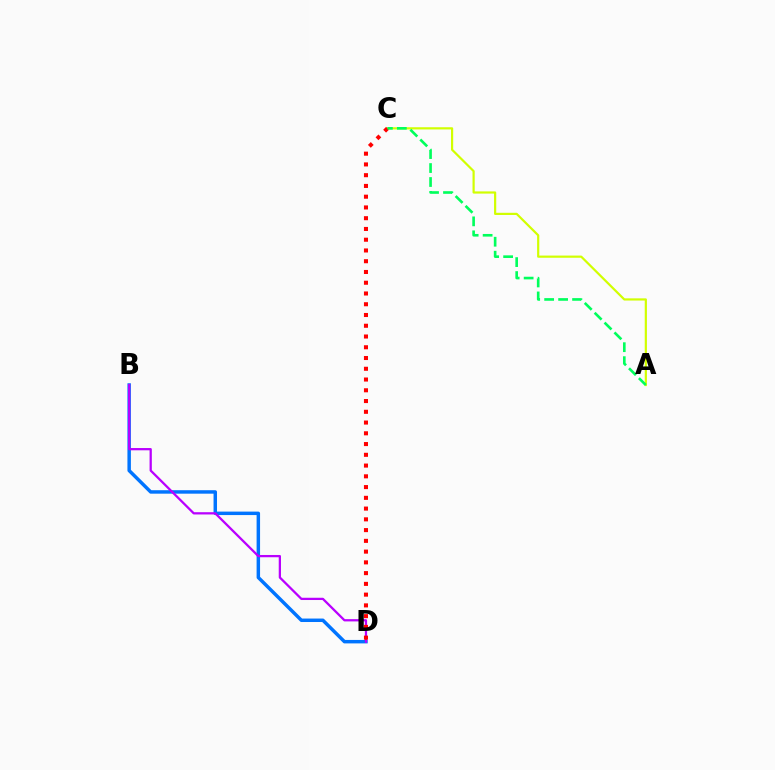{('A', 'C'): [{'color': '#d1ff00', 'line_style': 'solid', 'thickness': 1.58}, {'color': '#00ff5c', 'line_style': 'dashed', 'thickness': 1.9}], ('B', 'D'): [{'color': '#0074ff', 'line_style': 'solid', 'thickness': 2.49}, {'color': '#b900ff', 'line_style': 'solid', 'thickness': 1.63}], ('C', 'D'): [{'color': '#ff0000', 'line_style': 'dotted', 'thickness': 2.92}]}